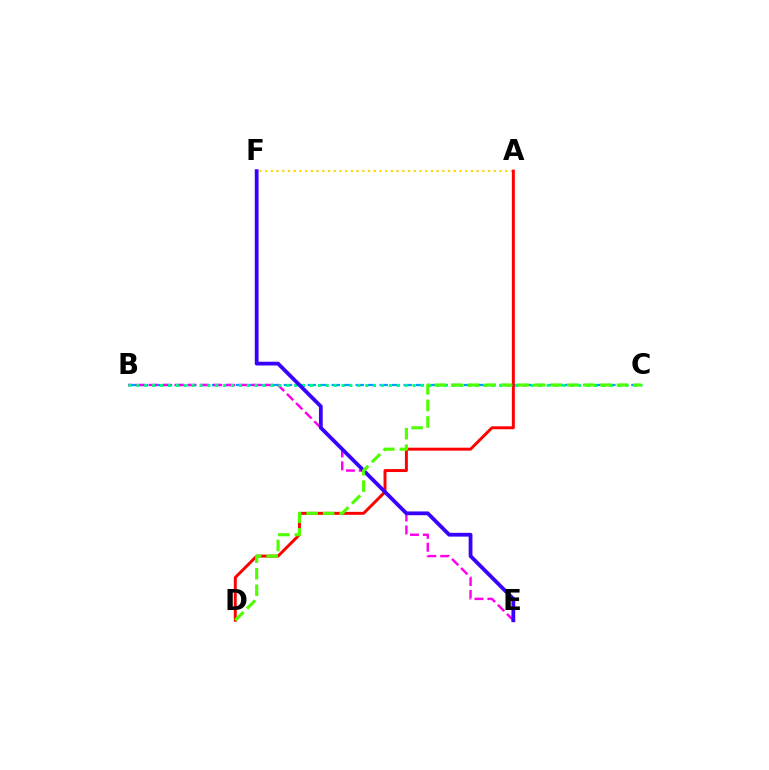{('B', 'C'): [{'color': '#009eff', 'line_style': 'dashed', 'thickness': 1.63}, {'color': '#00ff86', 'line_style': 'dotted', 'thickness': 2.14}], ('A', 'F'): [{'color': '#ffd500', 'line_style': 'dotted', 'thickness': 1.55}], ('B', 'E'): [{'color': '#ff00ed', 'line_style': 'dashed', 'thickness': 1.75}], ('A', 'D'): [{'color': '#ff0000', 'line_style': 'solid', 'thickness': 2.12}], ('E', 'F'): [{'color': '#3700ff', 'line_style': 'solid', 'thickness': 2.72}], ('C', 'D'): [{'color': '#4fff00', 'line_style': 'dashed', 'thickness': 2.25}]}